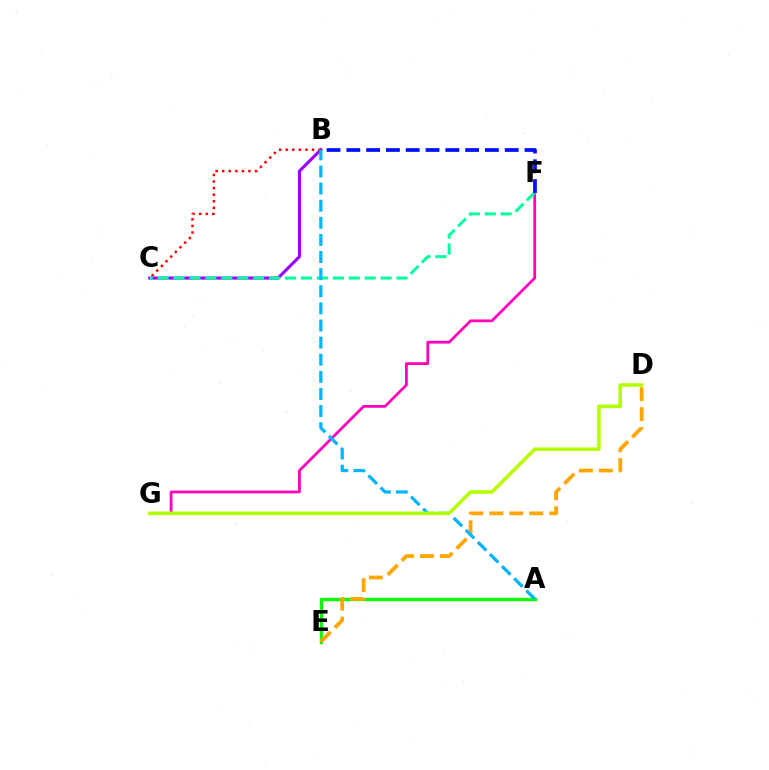{('F', 'G'): [{'color': '#ff00bd', 'line_style': 'solid', 'thickness': 1.99}], ('B', 'C'): [{'color': '#9b00ff', 'line_style': 'solid', 'thickness': 2.21}, {'color': '#ff0000', 'line_style': 'dotted', 'thickness': 1.79}], ('C', 'F'): [{'color': '#00ff9d', 'line_style': 'dashed', 'thickness': 2.16}], ('A', 'E'): [{'color': '#08ff00', 'line_style': 'solid', 'thickness': 2.4}], ('D', 'E'): [{'color': '#ffa500', 'line_style': 'dashed', 'thickness': 2.71}], ('A', 'B'): [{'color': '#00b5ff', 'line_style': 'dashed', 'thickness': 2.32}], ('B', 'F'): [{'color': '#0010ff', 'line_style': 'dashed', 'thickness': 2.69}], ('D', 'G'): [{'color': '#b3ff00', 'line_style': 'solid', 'thickness': 2.54}]}